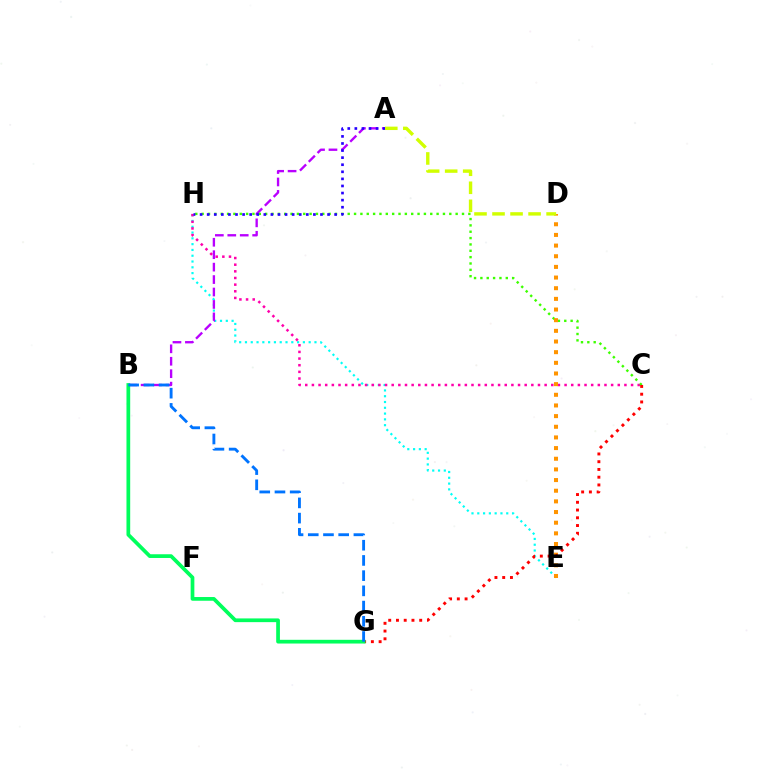{('E', 'H'): [{'color': '#00fff6', 'line_style': 'dotted', 'thickness': 1.57}], ('C', 'H'): [{'color': '#ff00ac', 'line_style': 'dotted', 'thickness': 1.81}, {'color': '#3dff00', 'line_style': 'dotted', 'thickness': 1.73}], ('A', 'B'): [{'color': '#b900ff', 'line_style': 'dashed', 'thickness': 1.69}], ('D', 'E'): [{'color': '#ff9400', 'line_style': 'dotted', 'thickness': 2.9}], ('A', 'H'): [{'color': '#2500ff', 'line_style': 'dotted', 'thickness': 1.92}], ('A', 'D'): [{'color': '#d1ff00', 'line_style': 'dashed', 'thickness': 2.45}], ('C', 'G'): [{'color': '#ff0000', 'line_style': 'dotted', 'thickness': 2.1}], ('B', 'G'): [{'color': '#00ff5c', 'line_style': 'solid', 'thickness': 2.68}, {'color': '#0074ff', 'line_style': 'dashed', 'thickness': 2.07}]}